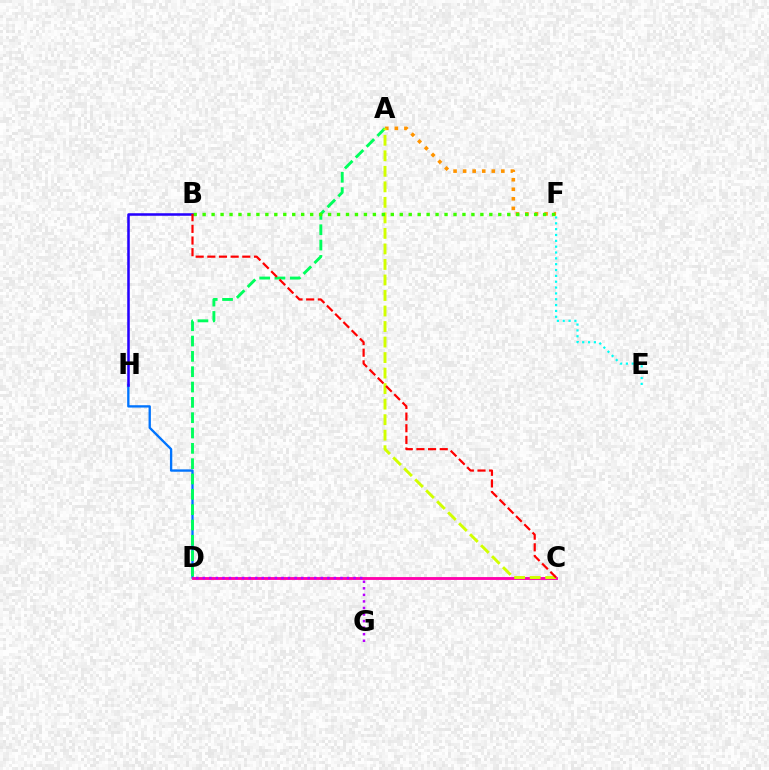{('A', 'F'): [{'color': '#ff9400', 'line_style': 'dotted', 'thickness': 2.6}], ('D', 'H'): [{'color': '#0074ff', 'line_style': 'solid', 'thickness': 1.68}], ('A', 'D'): [{'color': '#00ff5c', 'line_style': 'dashed', 'thickness': 2.08}], ('C', 'D'): [{'color': '#ff00ac', 'line_style': 'solid', 'thickness': 2.06}], ('D', 'G'): [{'color': '#b900ff', 'line_style': 'dotted', 'thickness': 1.78}], ('E', 'F'): [{'color': '#00fff6', 'line_style': 'dotted', 'thickness': 1.59}], ('A', 'C'): [{'color': '#d1ff00', 'line_style': 'dashed', 'thickness': 2.11}], ('B', 'H'): [{'color': '#2500ff', 'line_style': 'solid', 'thickness': 1.83}], ('B', 'F'): [{'color': '#3dff00', 'line_style': 'dotted', 'thickness': 2.43}], ('B', 'C'): [{'color': '#ff0000', 'line_style': 'dashed', 'thickness': 1.58}]}